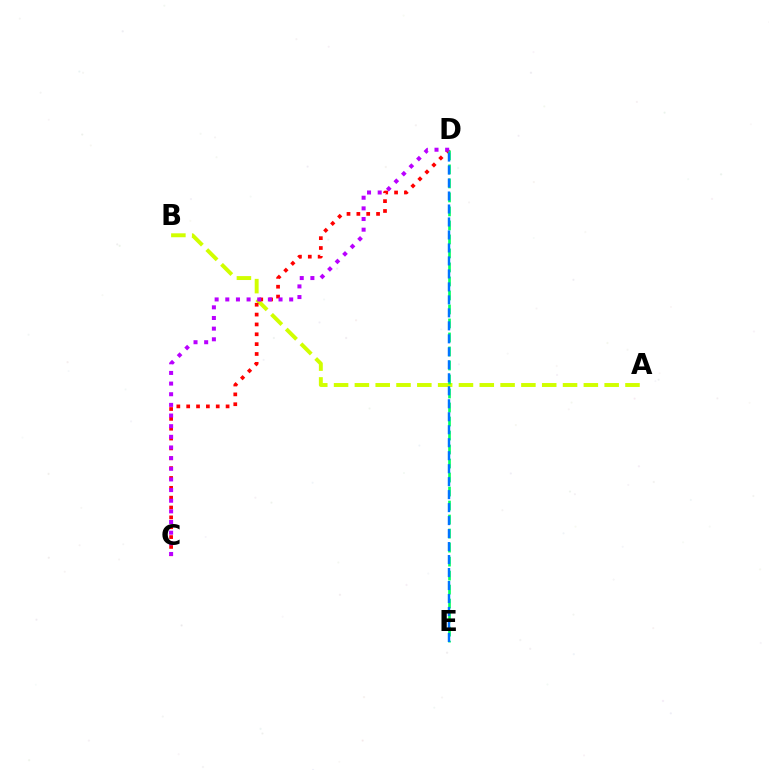{('A', 'B'): [{'color': '#d1ff00', 'line_style': 'dashed', 'thickness': 2.83}], ('C', 'D'): [{'color': '#ff0000', 'line_style': 'dotted', 'thickness': 2.68}, {'color': '#b900ff', 'line_style': 'dotted', 'thickness': 2.89}], ('D', 'E'): [{'color': '#00ff5c', 'line_style': 'dashed', 'thickness': 1.9}, {'color': '#0074ff', 'line_style': 'dashed', 'thickness': 1.76}]}